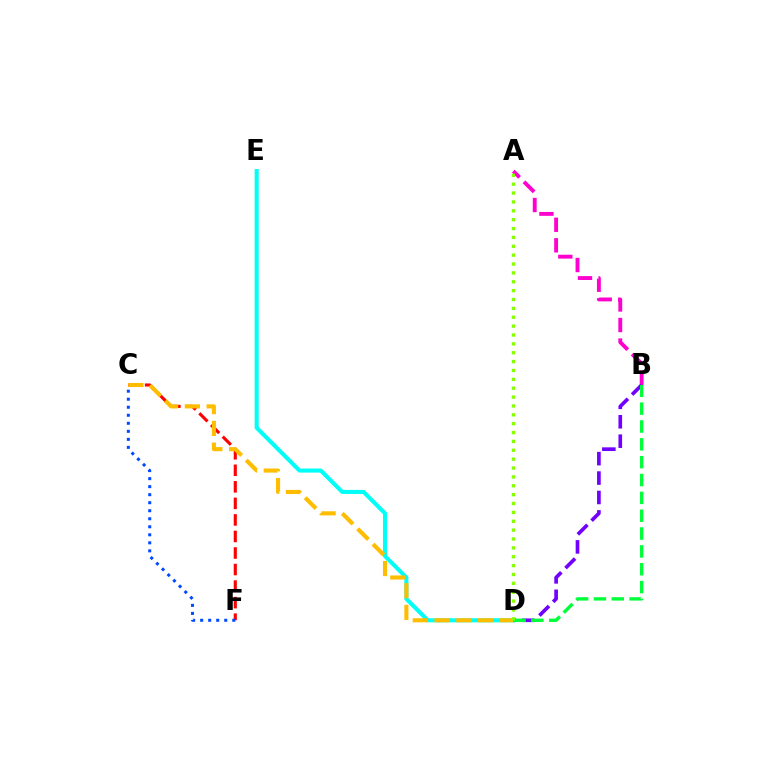{('A', 'B'): [{'color': '#ff00cf', 'line_style': 'dashed', 'thickness': 2.79}], ('D', 'E'): [{'color': '#00fff6', 'line_style': 'solid', 'thickness': 2.92}], ('B', 'D'): [{'color': '#7200ff', 'line_style': 'dashed', 'thickness': 2.64}, {'color': '#00ff39', 'line_style': 'dashed', 'thickness': 2.42}], ('C', 'F'): [{'color': '#ff0000', 'line_style': 'dashed', 'thickness': 2.25}, {'color': '#004bff', 'line_style': 'dotted', 'thickness': 2.18}], ('C', 'D'): [{'color': '#ffbd00', 'line_style': 'dashed', 'thickness': 2.96}], ('A', 'D'): [{'color': '#84ff00', 'line_style': 'dotted', 'thickness': 2.41}]}